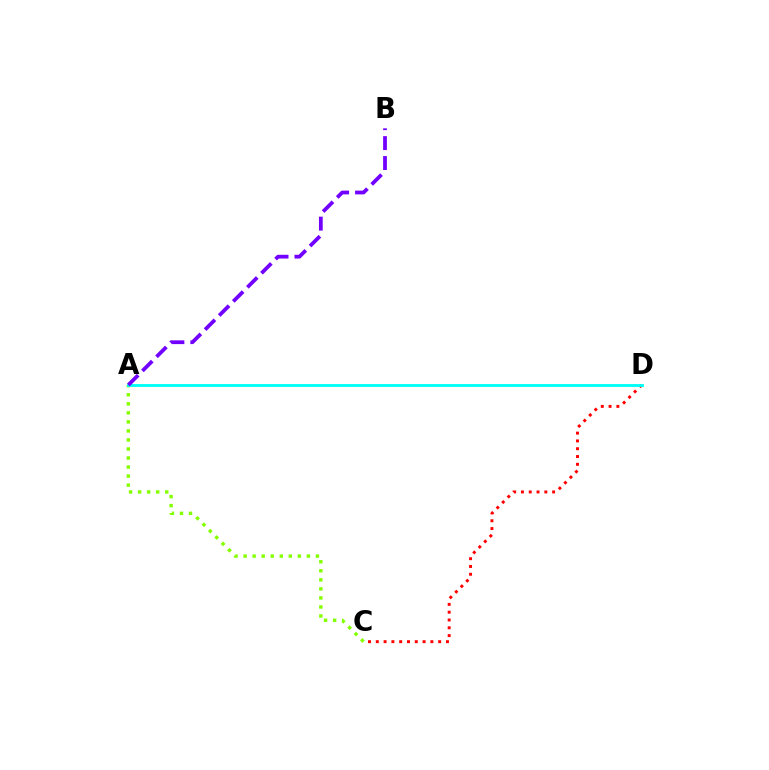{('C', 'D'): [{'color': '#ff0000', 'line_style': 'dotted', 'thickness': 2.12}], ('A', 'C'): [{'color': '#84ff00', 'line_style': 'dotted', 'thickness': 2.46}], ('A', 'D'): [{'color': '#00fff6', 'line_style': 'solid', 'thickness': 2.06}], ('A', 'B'): [{'color': '#7200ff', 'line_style': 'dashed', 'thickness': 2.71}]}